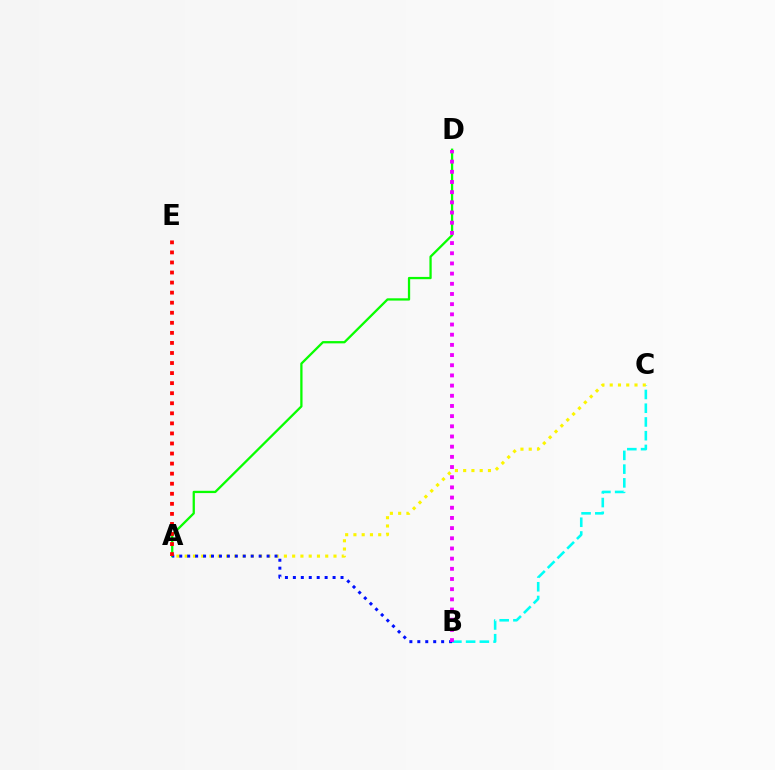{('B', 'C'): [{'color': '#00fff6', 'line_style': 'dashed', 'thickness': 1.87}], ('A', 'C'): [{'color': '#fcf500', 'line_style': 'dotted', 'thickness': 2.25}], ('A', 'D'): [{'color': '#08ff00', 'line_style': 'solid', 'thickness': 1.64}], ('A', 'B'): [{'color': '#0010ff', 'line_style': 'dotted', 'thickness': 2.16}], ('B', 'D'): [{'color': '#ee00ff', 'line_style': 'dotted', 'thickness': 2.77}], ('A', 'E'): [{'color': '#ff0000', 'line_style': 'dotted', 'thickness': 2.73}]}